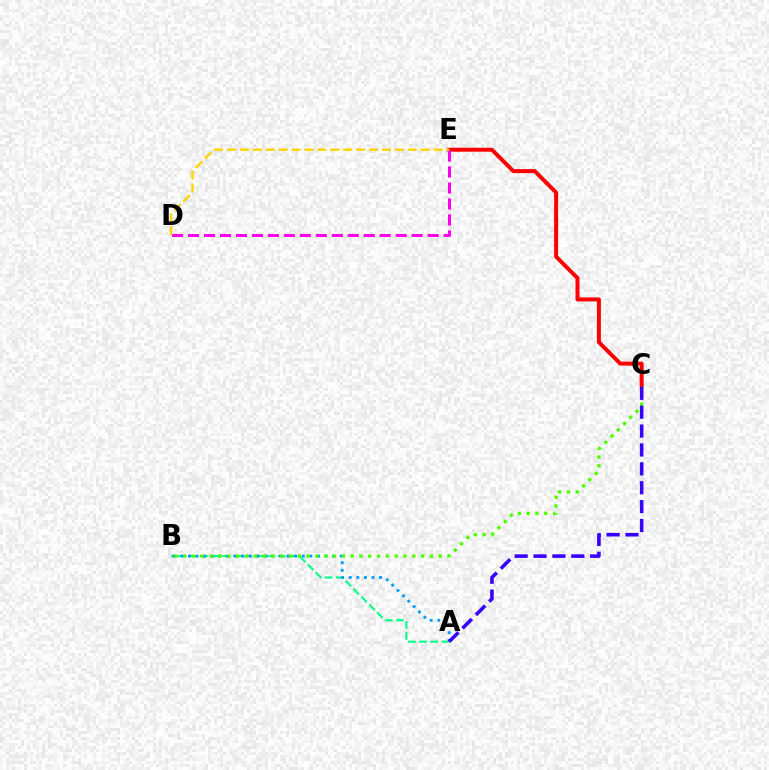{('A', 'B'): [{'color': '#00ff86', 'line_style': 'dashed', 'thickness': 1.51}, {'color': '#009eff', 'line_style': 'dotted', 'thickness': 2.06}], ('B', 'C'): [{'color': '#4fff00', 'line_style': 'dotted', 'thickness': 2.39}], ('A', 'C'): [{'color': '#3700ff', 'line_style': 'dashed', 'thickness': 2.57}], ('C', 'E'): [{'color': '#ff0000', 'line_style': 'solid', 'thickness': 2.86}], ('D', 'E'): [{'color': '#ff00ed', 'line_style': 'dashed', 'thickness': 2.17}, {'color': '#ffd500', 'line_style': 'dashed', 'thickness': 1.76}]}